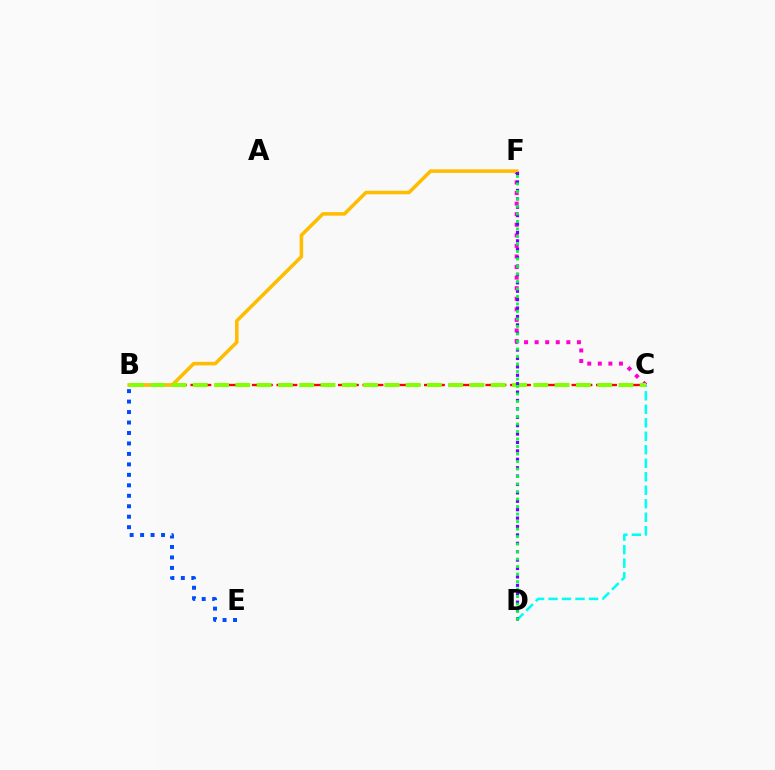{('B', 'E'): [{'color': '#004bff', 'line_style': 'dotted', 'thickness': 2.84}], ('C', 'F'): [{'color': '#ff00cf', 'line_style': 'dotted', 'thickness': 2.87}], ('B', 'C'): [{'color': '#ff0000', 'line_style': 'dashed', 'thickness': 1.67}, {'color': '#84ff00', 'line_style': 'dashed', 'thickness': 2.89}], ('B', 'F'): [{'color': '#ffbd00', 'line_style': 'solid', 'thickness': 2.56}], ('C', 'D'): [{'color': '#00fff6', 'line_style': 'dashed', 'thickness': 1.83}], ('D', 'F'): [{'color': '#7200ff', 'line_style': 'dotted', 'thickness': 2.28}, {'color': '#00ff39', 'line_style': 'dotted', 'thickness': 2.04}]}